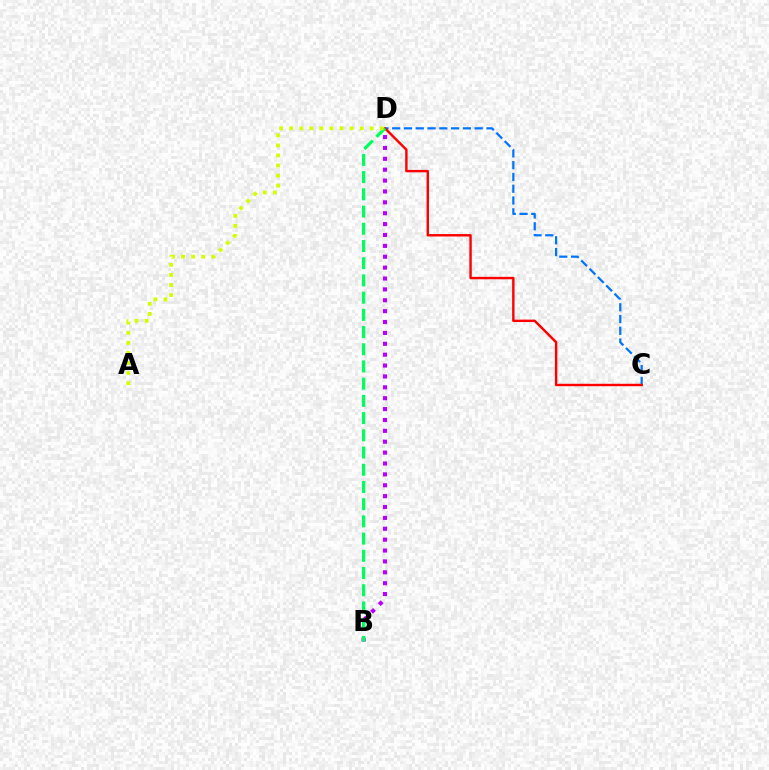{('C', 'D'): [{'color': '#0074ff', 'line_style': 'dashed', 'thickness': 1.6}, {'color': '#ff0000', 'line_style': 'solid', 'thickness': 1.74}], ('B', 'D'): [{'color': '#b900ff', 'line_style': 'dotted', 'thickness': 2.96}, {'color': '#00ff5c', 'line_style': 'dashed', 'thickness': 2.34}], ('A', 'D'): [{'color': '#d1ff00', 'line_style': 'dotted', 'thickness': 2.73}]}